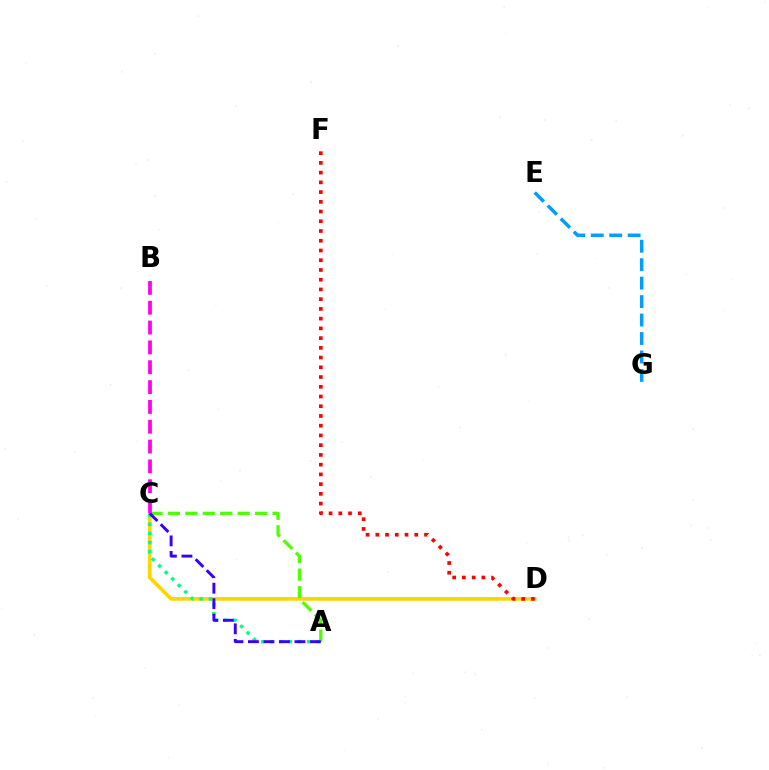{('C', 'D'): [{'color': '#ffd500', 'line_style': 'solid', 'thickness': 2.63}], ('A', 'C'): [{'color': '#00ff86', 'line_style': 'dotted', 'thickness': 2.5}, {'color': '#4fff00', 'line_style': 'dashed', 'thickness': 2.37}, {'color': '#3700ff', 'line_style': 'dashed', 'thickness': 2.11}], ('D', 'F'): [{'color': '#ff0000', 'line_style': 'dotted', 'thickness': 2.64}], ('B', 'C'): [{'color': '#ff00ed', 'line_style': 'dashed', 'thickness': 2.69}], ('E', 'G'): [{'color': '#009eff', 'line_style': 'dashed', 'thickness': 2.51}]}